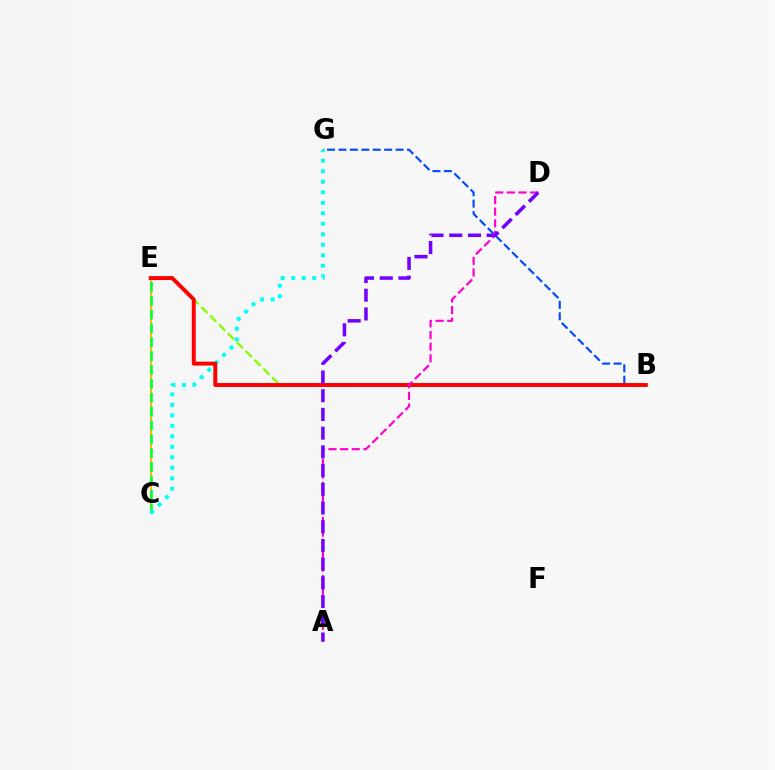{('C', 'E'): [{'color': '#ffbd00', 'line_style': 'solid', 'thickness': 1.55}, {'color': '#00ff39', 'line_style': 'dashed', 'thickness': 1.88}], ('B', 'G'): [{'color': '#004bff', 'line_style': 'dashed', 'thickness': 1.55}], ('B', 'E'): [{'color': '#84ff00', 'line_style': 'dashed', 'thickness': 1.7}, {'color': '#ff0000', 'line_style': 'solid', 'thickness': 2.82}], ('C', 'G'): [{'color': '#00fff6', 'line_style': 'dotted', 'thickness': 2.85}], ('A', 'D'): [{'color': '#ff00cf', 'line_style': 'dashed', 'thickness': 1.58}, {'color': '#7200ff', 'line_style': 'dashed', 'thickness': 2.54}]}